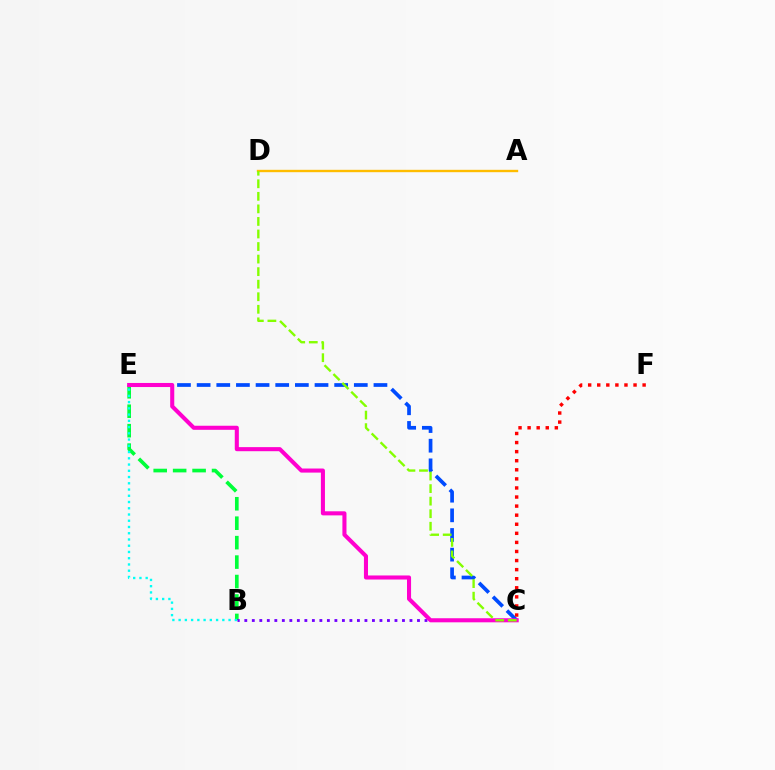{('B', 'E'): [{'color': '#00ff39', 'line_style': 'dashed', 'thickness': 2.64}, {'color': '#00fff6', 'line_style': 'dotted', 'thickness': 1.7}], ('B', 'C'): [{'color': '#7200ff', 'line_style': 'dotted', 'thickness': 2.04}], ('C', 'E'): [{'color': '#004bff', 'line_style': 'dashed', 'thickness': 2.67}, {'color': '#ff00cf', 'line_style': 'solid', 'thickness': 2.93}], ('A', 'D'): [{'color': '#ffbd00', 'line_style': 'solid', 'thickness': 1.71}], ('C', 'F'): [{'color': '#ff0000', 'line_style': 'dotted', 'thickness': 2.47}], ('C', 'D'): [{'color': '#84ff00', 'line_style': 'dashed', 'thickness': 1.71}]}